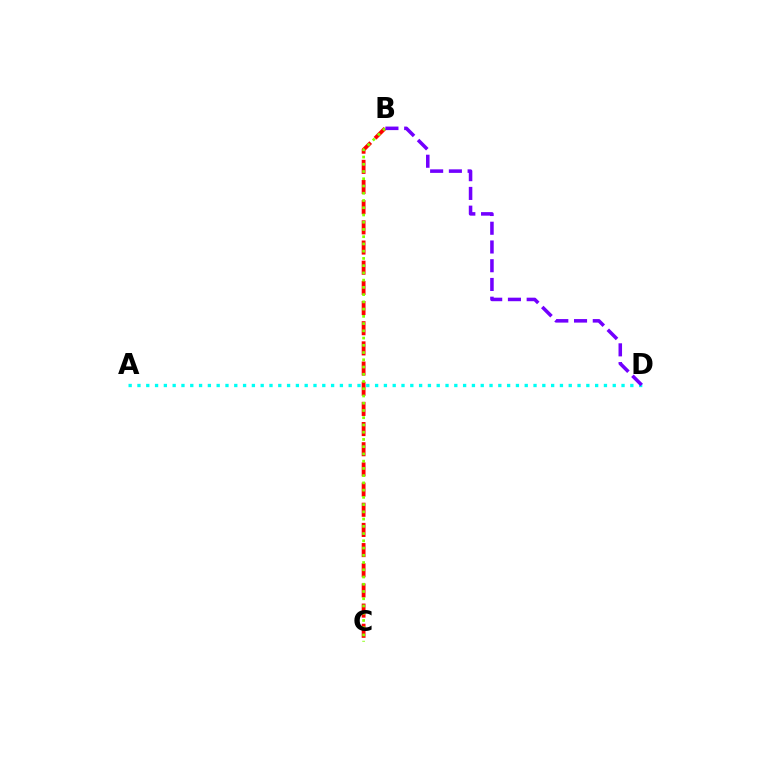{('B', 'C'): [{'color': '#ff0000', 'line_style': 'dashed', 'thickness': 2.74}, {'color': '#84ff00', 'line_style': 'dotted', 'thickness': 1.97}], ('A', 'D'): [{'color': '#00fff6', 'line_style': 'dotted', 'thickness': 2.39}], ('B', 'D'): [{'color': '#7200ff', 'line_style': 'dashed', 'thickness': 2.55}]}